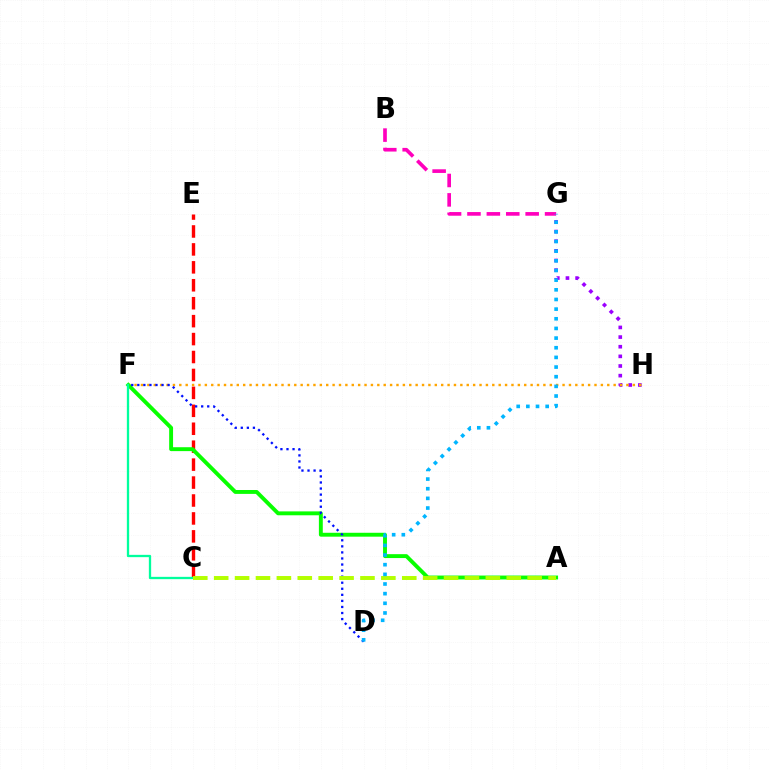{('G', 'H'): [{'color': '#9b00ff', 'line_style': 'dotted', 'thickness': 2.62}], ('F', 'H'): [{'color': '#ffa500', 'line_style': 'dotted', 'thickness': 1.74}], ('B', 'G'): [{'color': '#ff00bd', 'line_style': 'dashed', 'thickness': 2.64}], ('C', 'E'): [{'color': '#ff0000', 'line_style': 'dashed', 'thickness': 2.44}], ('A', 'F'): [{'color': '#08ff00', 'line_style': 'solid', 'thickness': 2.8}], ('D', 'F'): [{'color': '#0010ff', 'line_style': 'dotted', 'thickness': 1.65}], ('C', 'F'): [{'color': '#00ff9d', 'line_style': 'solid', 'thickness': 1.66}], ('A', 'C'): [{'color': '#b3ff00', 'line_style': 'dashed', 'thickness': 2.84}], ('D', 'G'): [{'color': '#00b5ff', 'line_style': 'dotted', 'thickness': 2.62}]}